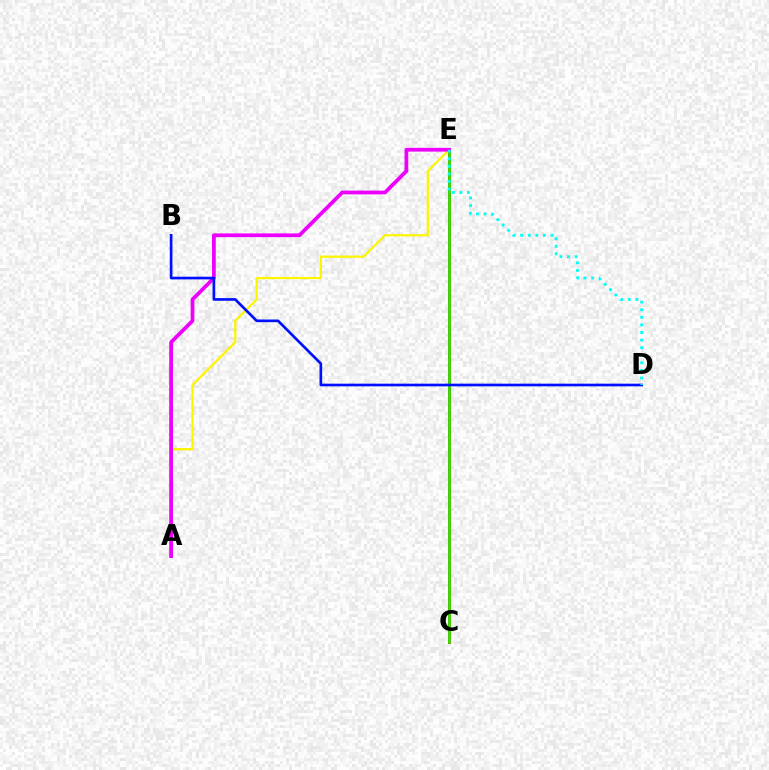{('C', 'E'): [{'color': '#ff0000', 'line_style': 'solid', 'thickness': 2.05}, {'color': '#08ff00', 'line_style': 'solid', 'thickness': 1.83}], ('A', 'E'): [{'color': '#fcf500', 'line_style': 'solid', 'thickness': 1.61}, {'color': '#ee00ff', 'line_style': 'solid', 'thickness': 2.71}], ('B', 'D'): [{'color': '#0010ff', 'line_style': 'solid', 'thickness': 1.93}], ('D', 'E'): [{'color': '#00fff6', 'line_style': 'dotted', 'thickness': 2.06}]}